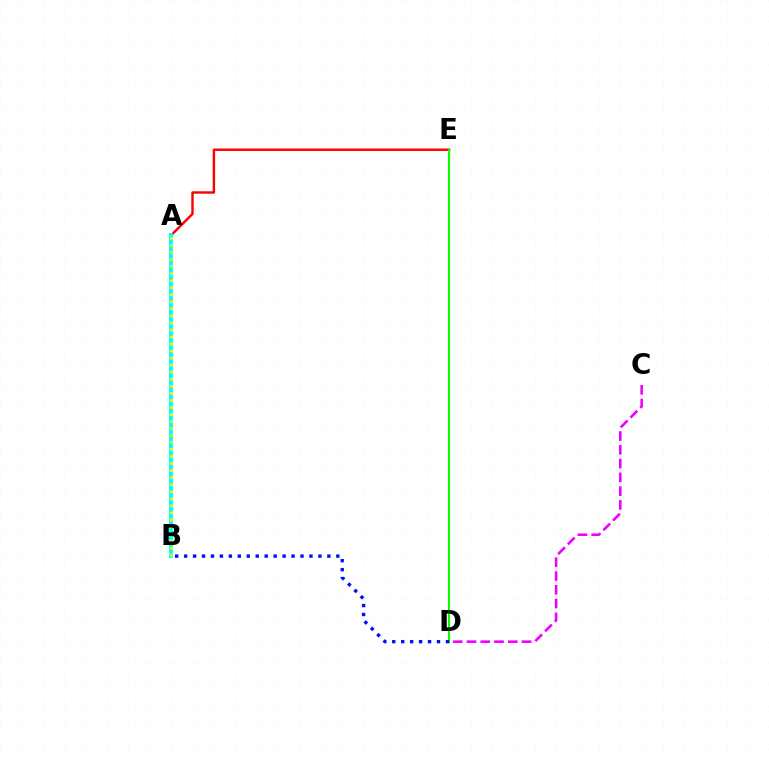{('A', 'E'): [{'color': '#ff0000', 'line_style': 'solid', 'thickness': 1.75}], ('D', 'E'): [{'color': '#08ff00', 'line_style': 'solid', 'thickness': 1.52}], ('C', 'D'): [{'color': '#ee00ff', 'line_style': 'dashed', 'thickness': 1.87}], ('A', 'B'): [{'color': '#00fff6', 'line_style': 'solid', 'thickness': 2.79}, {'color': '#fcf500', 'line_style': 'dotted', 'thickness': 1.91}], ('B', 'D'): [{'color': '#0010ff', 'line_style': 'dotted', 'thickness': 2.43}]}